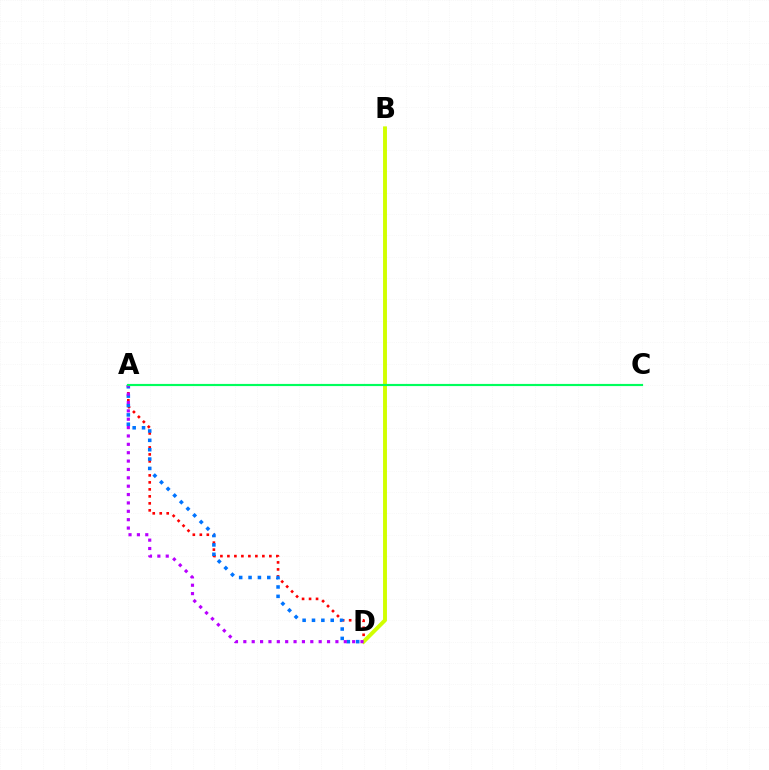{('A', 'D'): [{'color': '#ff0000', 'line_style': 'dotted', 'thickness': 1.9}, {'color': '#0074ff', 'line_style': 'dotted', 'thickness': 2.55}, {'color': '#b900ff', 'line_style': 'dotted', 'thickness': 2.27}], ('B', 'D'): [{'color': '#d1ff00', 'line_style': 'solid', 'thickness': 2.81}], ('A', 'C'): [{'color': '#00ff5c', 'line_style': 'solid', 'thickness': 1.56}]}